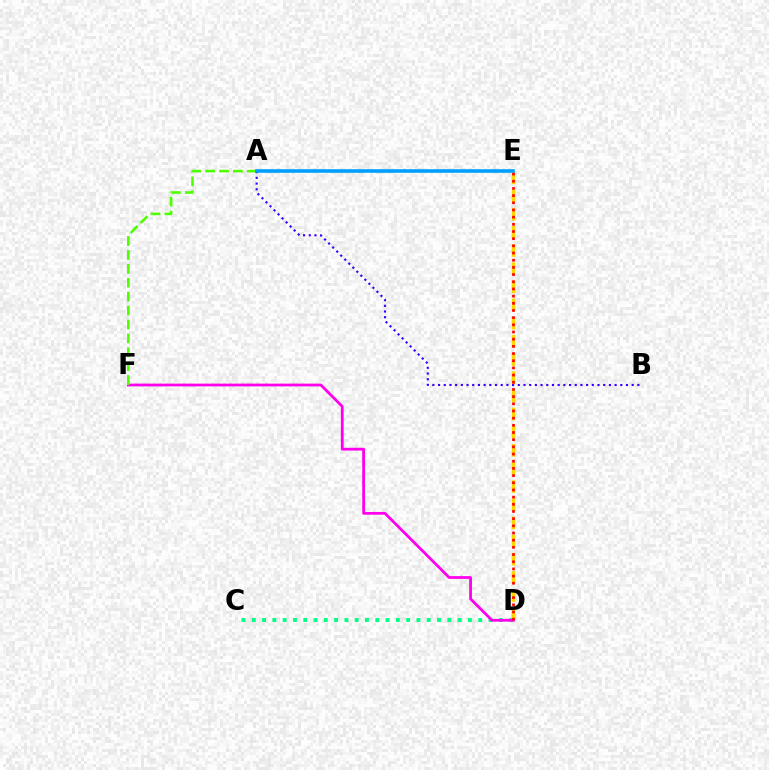{('C', 'D'): [{'color': '#00ff86', 'line_style': 'dotted', 'thickness': 2.8}], ('D', 'E'): [{'color': '#ffd500', 'line_style': 'dashed', 'thickness': 2.47}, {'color': '#ff0000', 'line_style': 'dotted', 'thickness': 1.95}], ('D', 'F'): [{'color': '#ff00ed', 'line_style': 'solid', 'thickness': 2.0}], ('A', 'F'): [{'color': '#4fff00', 'line_style': 'dashed', 'thickness': 1.89}], ('A', 'B'): [{'color': '#3700ff', 'line_style': 'dotted', 'thickness': 1.55}], ('A', 'E'): [{'color': '#009eff', 'line_style': 'solid', 'thickness': 2.58}]}